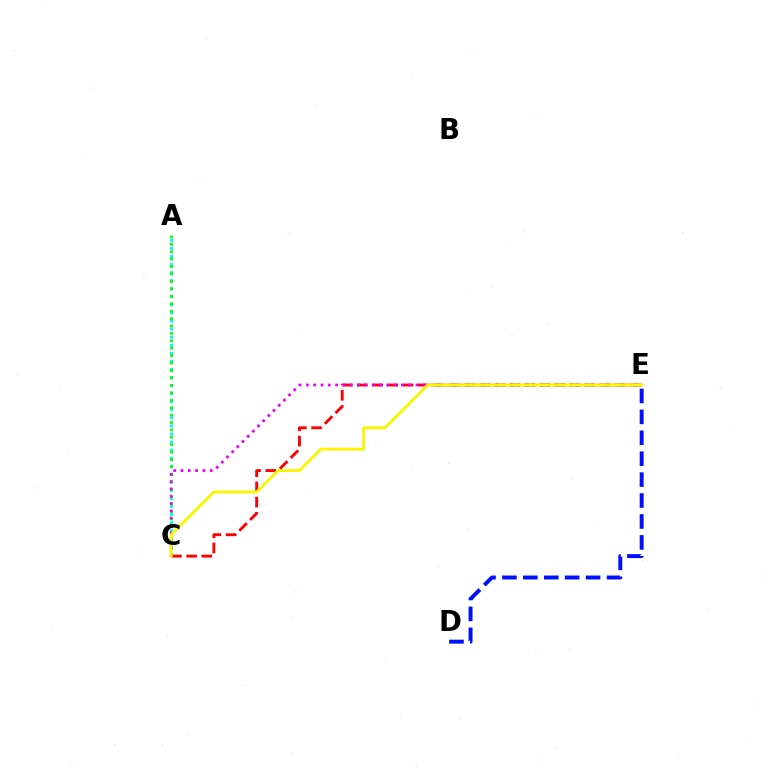{('D', 'E'): [{'color': '#0010ff', 'line_style': 'dashed', 'thickness': 2.84}], ('A', 'C'): [{'color': '#00fff6', 'line_style': 'dotted', 'thickness': 2.19}, {'color': '#08ff00', 'line_style': 'dotted', 'thickness': 2.02}], ('C', 'E'): [{'color': '#ff0000', 'line_style': 'dashed', 'thickness': 2.07}, {'color': '#ee00ff', 'line_style': 'dotted', 'thickness': 1.99}, {'color': '#fcf500', 'line_style': 'solid', 'thickness': 2.04}]}